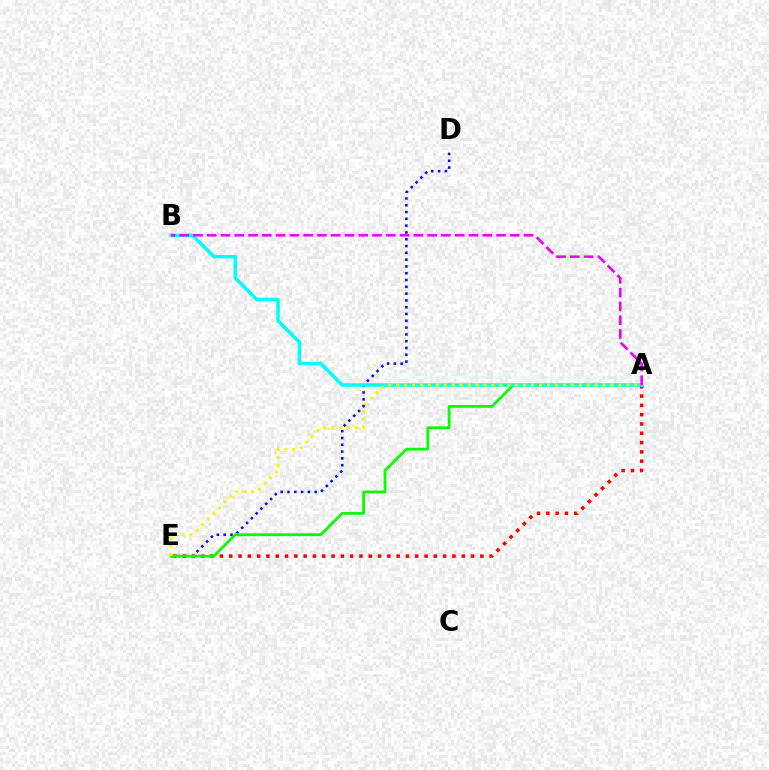{('D', 'E'): [{'color': '#0010ff', 'line_style': 'dotted', 'thickness': 1.85}], ('A', 'E'): [{'color': '#ff0000', 'line_style': 'dotted', 'thickness': 2.53}, {'color': '#08ff00', 'line_style': 'solid', 'thickness': 1.98}, {'color': '#fcf500', 'line_style': 'dotted', 'thickness': 2.16}], ('A', 'B'): [{'color': '#00fff6', 'line_style': 'solid', 'thickness': 2.49}, {'color': '#ee00ff', 'line_style': 'dashed', 'thickness': 1.87}]}